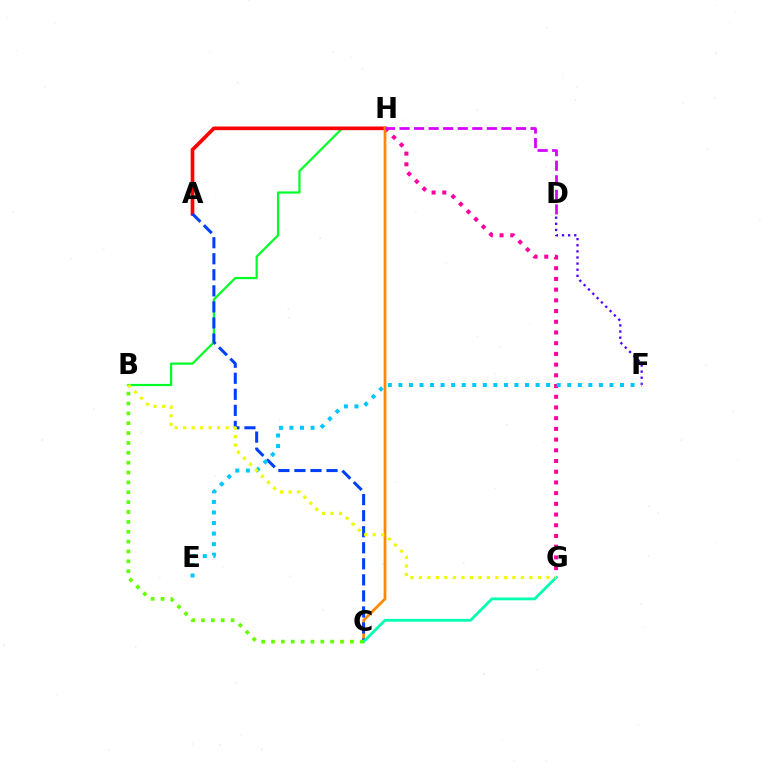{('G', 'H'): [{'color': '#ff00a0', 'line_style': 'dotted', 'thickness': 2.91}], ('B', 'H'): [{'color': '#00ff27', 'line_style': 'solid', 'thickness': 1.59}], ('A', 'H'): [{'color': '#ff0000', 'line_style': 'solid', 'thickness': 2.64}], ('C', 'H'): [{'color': '#ff8800', 'line_style': 'solid', 'thickness': 1.97}], ('A', 'C'): [{'color': '#003fff', 'line_style': 'dashed', 'thickness': 2.18}], ('C', 'G'): [{'color': '#00ffaf', 'line_style': 'solid', 'thickness': 2.02}], ('D', 'F'): [{'color': '#4f00ff', 'line_style': 'dotted', 'thickness': 1.66}], ('B', 'C'): [{'color': '#66ff00', 'line_style': 'dotted', 'thickness': 2.68}], ('E', 'F'): [{'color': '#00c7ff', 'line_style': 'dotted', 'thickness': 2.87}], ('D', 'H'): [{'color': '#d600ff', 'line_style': 'dashed', 'thickness': 1.98}], ('B', 'G'): [{'color': '#eeff00', 'line_style': 'dotted', 'thickness': 2.31}]}